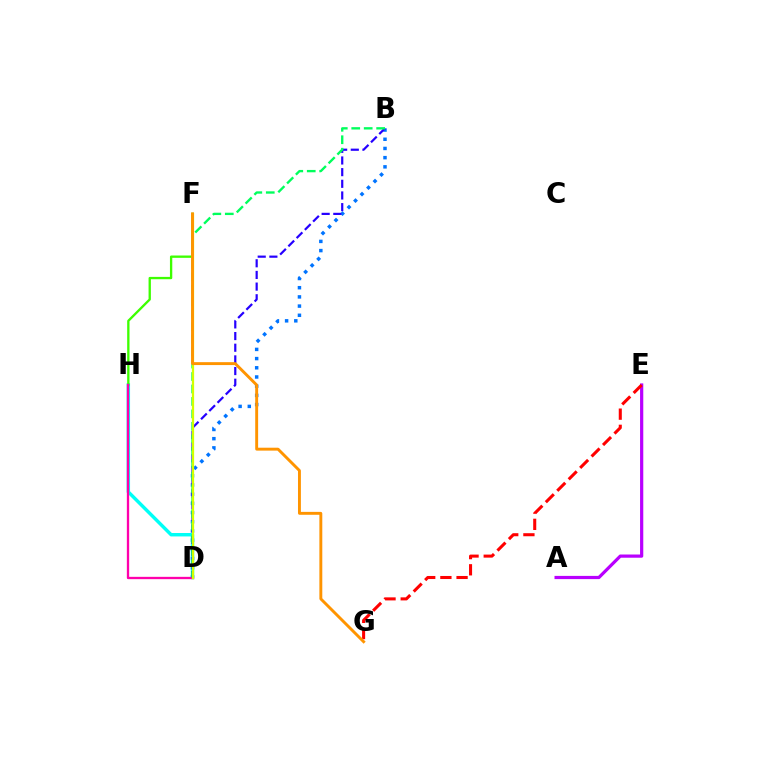{('D', 'H'): [{'color': '#00fff6', 'line_style': 'solid', 'thickness': 2.47}, {'color': '#ff00ac', 'line_style': 'solid', 'thickness': 1.66}], ('A', 'E'): [{'color': '#b900ff', 'line_style': 'solid', 'thickness': 2.31}], ('F', 'H'): [{'color': '#3dff00', 'line_style': 'solid', 'thickness': 1.68}], ('B', 'D'): [{'color': '#0074ff', 'line_style': 'dotted', 'thickness': 2.5}, {'color': '#2500ff', 'line_style': 'dashed', 'thickness': 1.58}, {'color': '#00ff5c', 'line_style': 'dashed', 'thickness': 1.69}], ('E', 'G'): [{'color': '#ff0000', 'line_style': 'dashed', 'thickness': 2.2}], ('D', 'F'): [{'color': '#d1ff00', 'line_style': 'solid', 'thickness': 1.61}], ('F', 'G'): [{'color': '#ff9400', 'line_style': 'solid', 'thickness': 2.1}]}